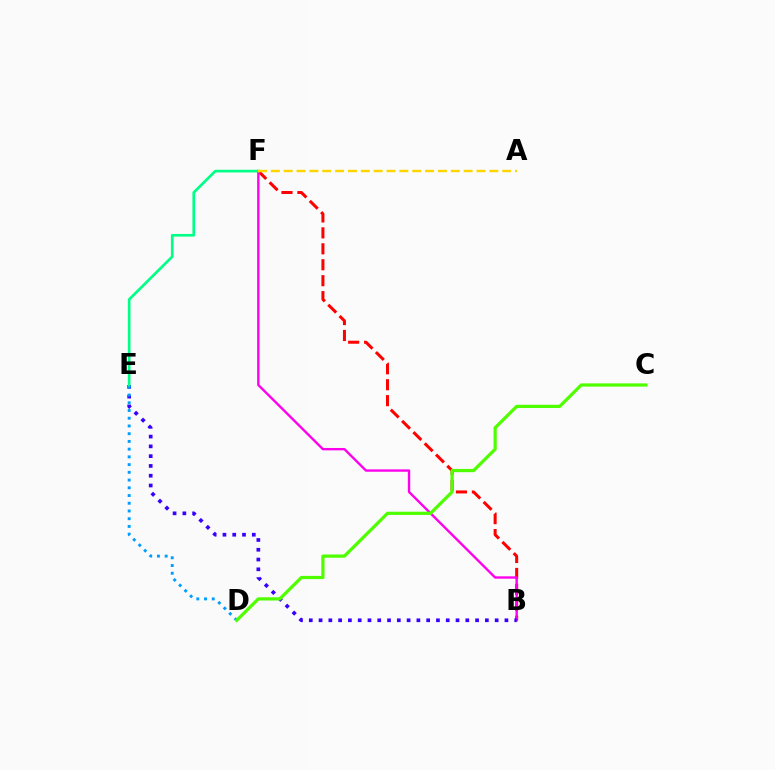{('B', 'F'): [{'color': '#ff0000', 'line_style': 'dashed', 'thickness': 2.17}, {'color': '#ff00ed', 'line_style': 'solid', 'thickness': 1.71}], ('B', 'E'): [{'color': '#3700ff', 'line_style': 'dotted', 'thickness': 2.66}], ('D', 'E'): [{'color': '#009eff', 'line_style': 'dotted', 'thickness': 2.1}], ('C', 'D'): [{'color': '#4fff00', 'line_style': 'solid', 'thickness': 2.32}], ('E', 'F'): [{'color': '#00ff86', 'line_style': 'solid', 'thickness': 1.92}], ('A', 'F'): [{'color': '#ffd500', 'line_style': 'dashed', 'thickness': 1.75}]}